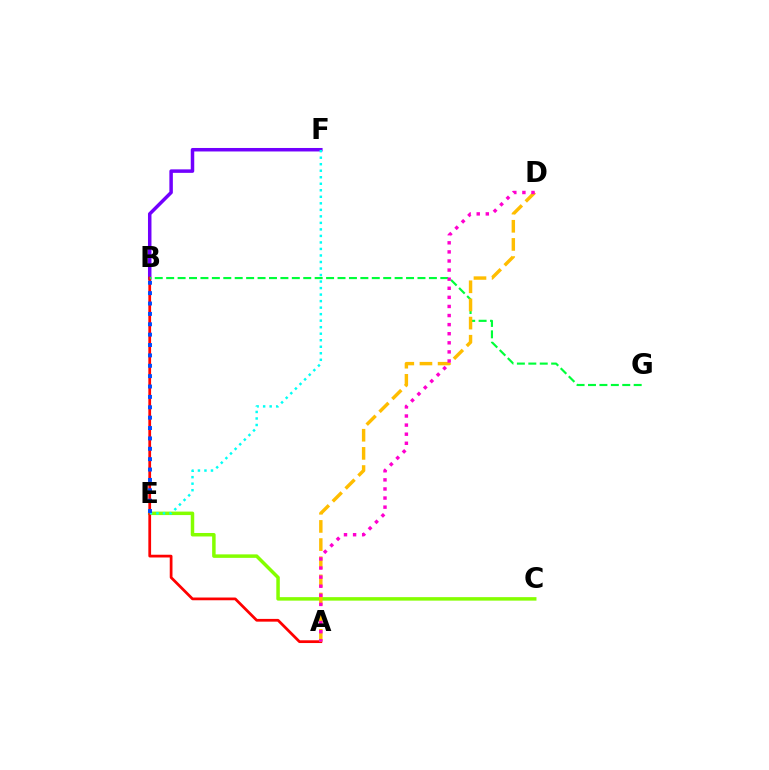{('B', 'F'): [{'color': '#7200ff', 'line_style': 'solid', 'thickness': 2.51}], ('C', 'E'): [{'color': '#84ff00', 'line_style': 'solid', 'thickness': 2.51}], ('A', 'B'): [{'color': '#ff0000', 'line_style': 'solid', 'thickness': 1.98}], ('B', 'G'): [{'color': '#00ff39', 'line_style': 'dashed', 'thickness': 1.55}], ('A', 'D'): [{'color': '#ffbd00', 'line_style': 'dashed', 'thickness': 2.47}, {'color': '#ff00cf', 'line_style': 'dotted', 'thickness': 2.47}], ('E', 'F'): [{'color': '#00fff6', 'line_style': 'dotted', 'thickness': 1.77}], ('B', 'E'): [{'color': '#004bff', 'line_style': 'dotted', 'thickness': 2.82}]}